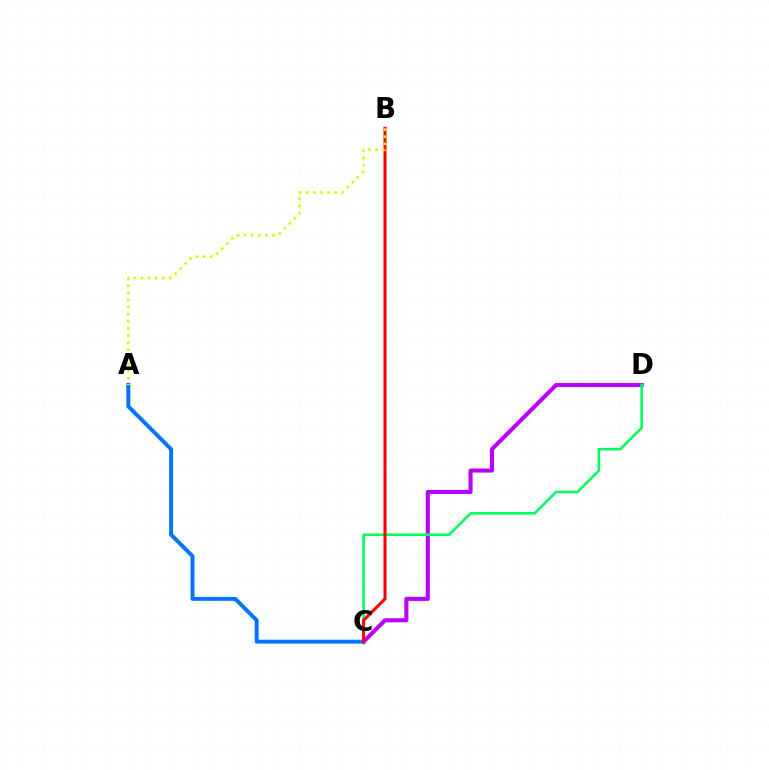{('C', 'D'): [{'color': '#b900ff', 'line_style': 'solid', 'thickness': 2.94}, {'color': '#00ff5c', 'line_style': 'solid', 'thickness': 1.87}], ('A', 'C'): [{'color': '#0074ff', 'line_style': 'solid', 'thickness': 2.83}], ('B', 'C'): [{'color': '#ff0000', 'line_style': 'solid', 'thickness': 2.19}], ('A', 'B'): [{'color': '#d1ff00', 'line_style': 'dotted', 'thickness': 1.93}]}